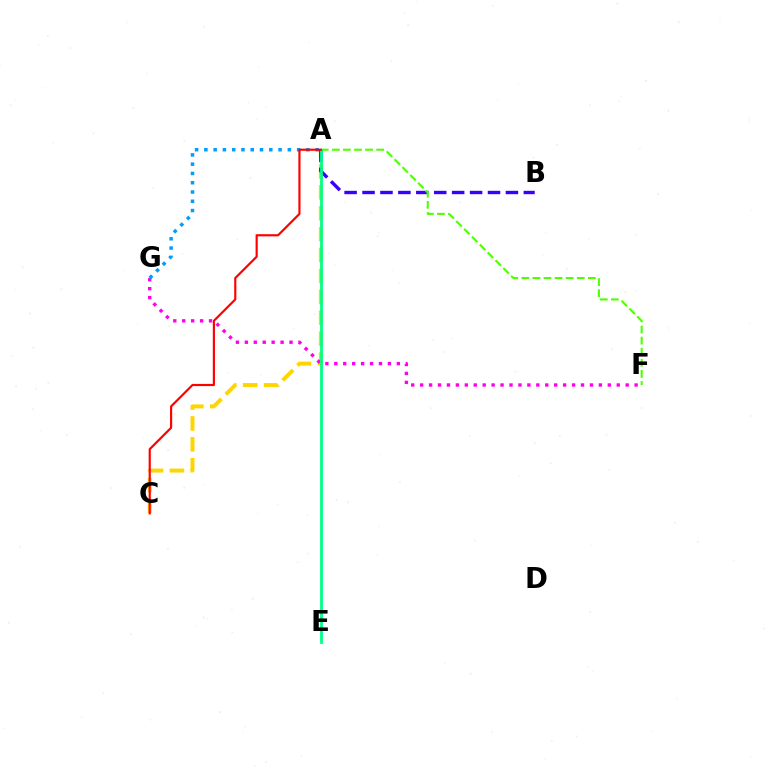{('A', 'C'): [{'color': '#ffd500', 'line_style': 'dashed', 'thickness': 2.84}, {'color': '#ff0000', 'line_style': 'solid', 'thickness': 1.56}], ('F', 'G'): [{'color': '#ff00ed', 'line_style': 'dotted', 'thickness': 2.43}], ('A', 'B'): [{'color': '#3700ff', 'line_style': 'dashed', 'thickness': 2.43}], ('A', 'G'): [{'color': '#009eff', 'line_style': 'dotted', 'thickness': 2.52}], ('A', 'F'): [{'color': '#4fff00', 'line_style': 'dashed', 'thickness': 1.51}], ('A', 'E'): [{'color': '#00ff86', 'line_style': 'solid', 'thickness': 2.01}]}